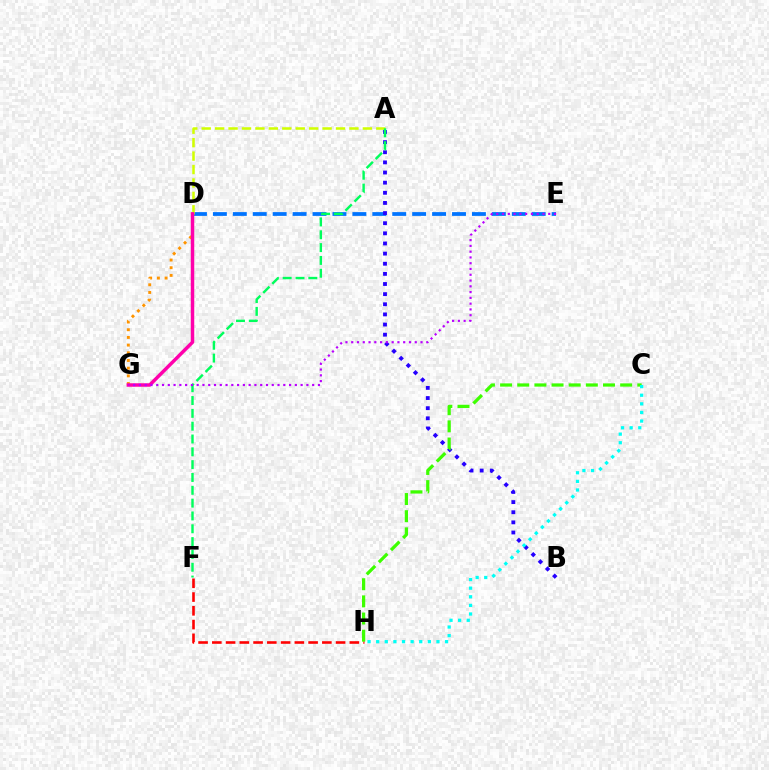{('F', 'H'): [{'color': '#ff0000', 'line_style': 'dashed', 'thickness': 1.87}], ('D', 'E'): [{'color': '#0074ff', 'line_style': 'dashed', 'thickness': 2.71}], ('A', 'B'): [{'color': '#2500ff', 'line_style': 'dotted', 'thickness': 2.75}], ('D', 'G'): [{'color': '#ff9400', 'line_style': 'dotted', 'thickness': 2.09}, {'color': '#ff00ac', 'line_style': 'solid', 'thickness': 2.51}], ('C', 'H'): [{'color': '#3dff00', 'line_style': 'dashed', 'thickness': 2.33}, {'color': '#00fff6', 'line_style': 'dotted', 'thickness': 2.34}], ('A', 'D'): [{'color': '#d1ff00', 'line_style': 'dashed', 'thickness': 1.82}], ('A', 'F'): [{'color': '#00ff5c', 'line_style': 'dashed', 'thickness': 1.74}], ('E', 'G'): [{'color': '#b900ff', 'line_style': 'dotted', 'thickness': 1.57}]}